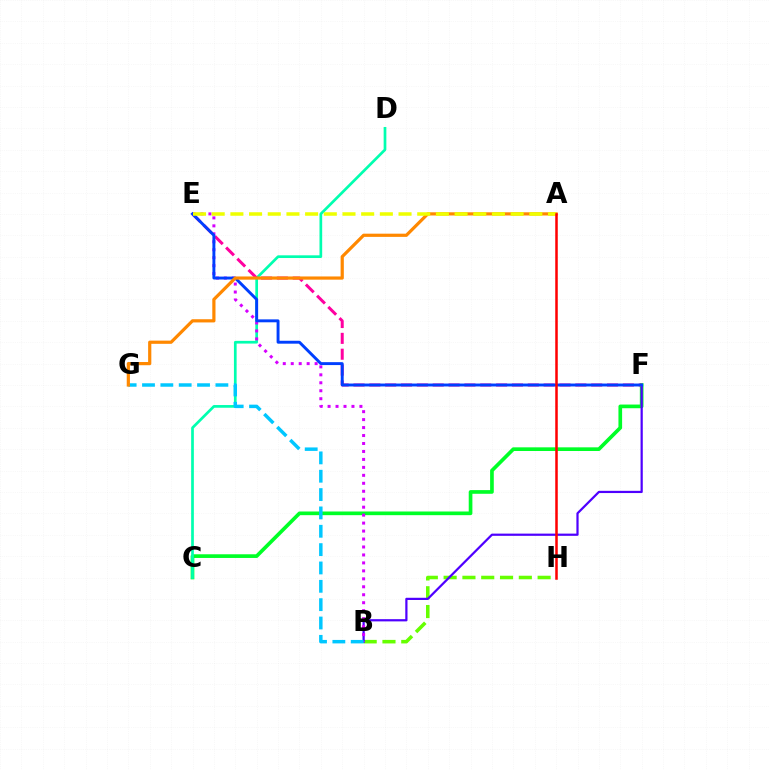{('C', 'F'): [{'color': '#00ff27', 'line_style': 'solid', 'thickness': 2.64}], ('B', 'H'): [{'color': '#66ff00', 'line_style': 'dashed', 'thickness': 2.55}], ('C', 'D'): [{'color': '#00ffaf', 'line_style': 'solid', 'thickness': 1.94}], ('B', 'F'): [{'color': '#4f00ff', 'line_style': 'solid', 'thickness': 1.6}], ('E', 'F'): [{'color': '#ff00a0', 'line_style': 'dashed', 'thickness': 2.15}, {'color': '#003fff', 'line_style': 'solid', 'thickness': 2.1}], ('B', 'E'): [{'color': '#d600ff', 'line_style': 'dotted', 'thickness': 2.16}], ('B', 'G'): [{'color': '#00c7ff', 'line_style': 'dashed', 'thickness': 2.49}], ('A', 'G'): [{'color': '#ff8800', 'line_style': 'solid', 'thickness': 2.3}], ('A', 'E'): [{'color': '#eeff00', 'line_style': 'dashed', 'thickness': 2.54}], ('A', 'H'): [{'color': '#ff0000', 'line_style': 'solid', 'thickness': 1.81}]}